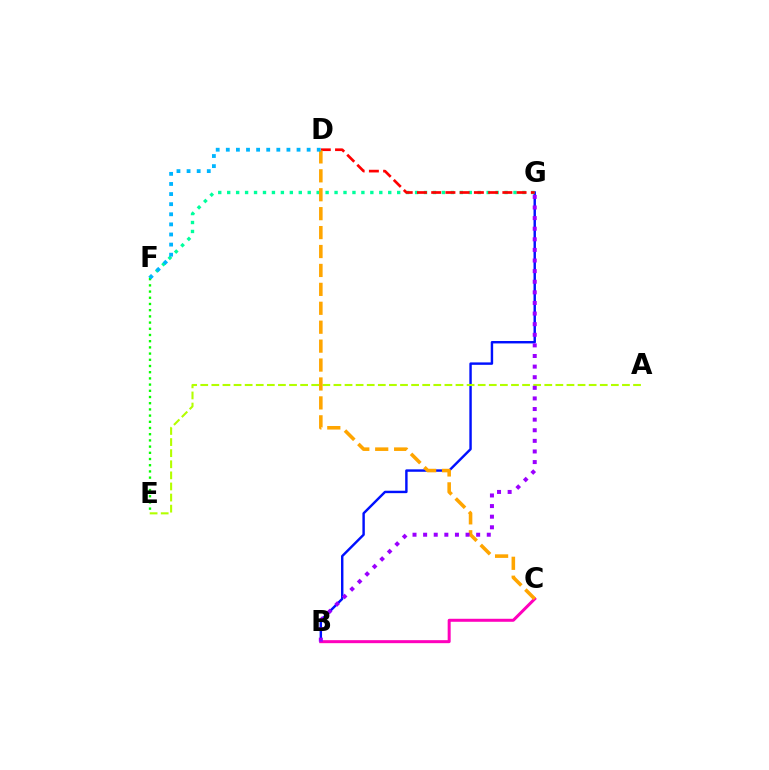{('B', 'G'): [{'color': '#0010ff', 'line_style': 'solid', 'thickness': 1.75}, {'color': '#9b00ff', 'line_style': 'dotted', 'thickness': 2.88}], ('A', 'E'): [{'color': '#b3ff00', 'line_style': 'dashed', 'thickness': 1.51}], ('F', 'G'): [{'color': '#00ff9d', 'line_style': 'dotted', 'thickness': 2.43}], ('D', 'G'): [{'color': '#ff0000', 'line_style': 'dashed', 'thickness': 1.93}], ('B', 'C'): [{'color': '#ff00bd', 'line_style': 'solid', 'thickness': 2.16}], ('E', 'F'): [{'color': '#08ff00', 'line_style': 'dotted', 'thickness': 1.69}], ('C', 'D'): [{'color': '#ffa500', 'line_style': 'dashed', 'thickness': 2.57}], ('D', 'F'): [{'color': '#00b5ff', 'line_style': 'dotted', 'thickness': 2.75}]}